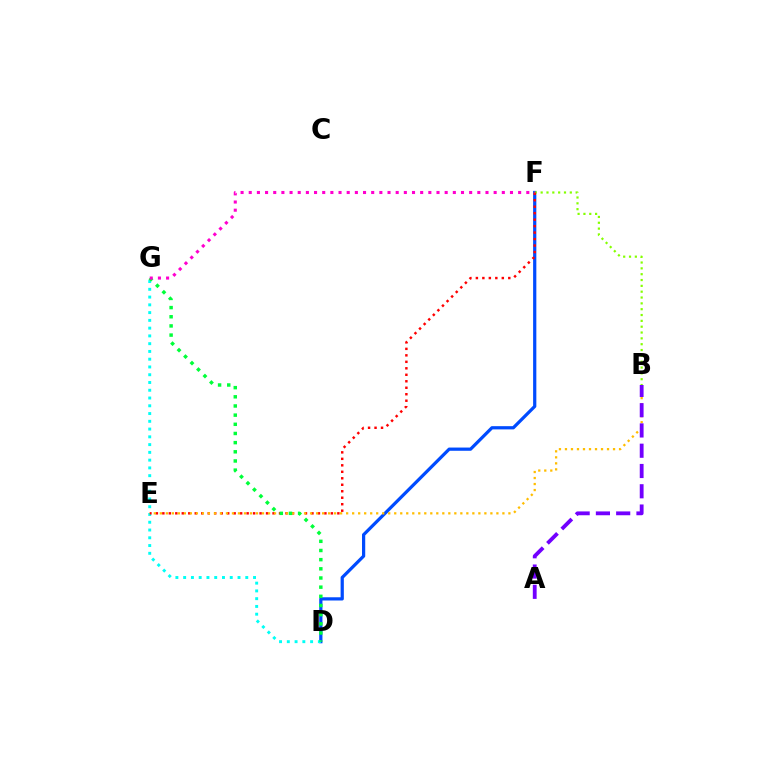{('D', 'F'): [{'color': '#004bff', 'line_style': 'solid', 'thickness': 2.32}], ('B', 'F'): [{'color': '#84ff00', 'line_style': 'dotted', 'thickness': 1.58}], ('D', 'G'): [{'color': '#00fff6', 'line_style': 'dotted', 'thickness': 2.11}, {'color': '#00ff39', 'line_style': 'dotted', 'thickness': 2.49}], ('E', 'F'): [{'color': '#ff0000', 'line_style': 'dotted', 'thickness': 1.76}], ('B', 'E'): [{'color': '#ffbd00', 'line_style': 'dotted', 'thickness': 1.63}], ('F', 'G'): [{'color': '#ff00cf', 'line_style': 'dotted', 'thickness': 2.22}], ('A', 'B'): [{'color': '#7200ff', 'line_style': 'dashed', 'thickness': 2.75}]}